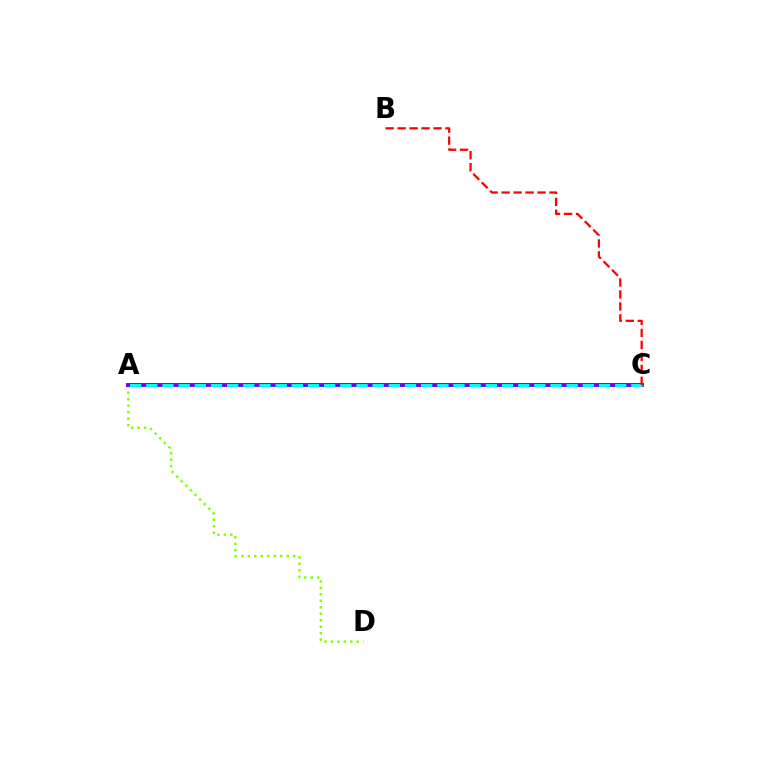{('A', 'D'): [{'color': '#84ff00', 'line_style': 'dotted', 'thickness': 1.76}], ('A', 'C'): [{'color': '#7200ff', 'line_style': 'solid', 'thickness': 2.84}, {'color': '#00fff6', 'line_style': 'dashed', 'thickness': 2.2}], ('B', 'C'): [{'color': '#ff0000', 'line_style': 'dashed', 'thickness': 1.63}]}